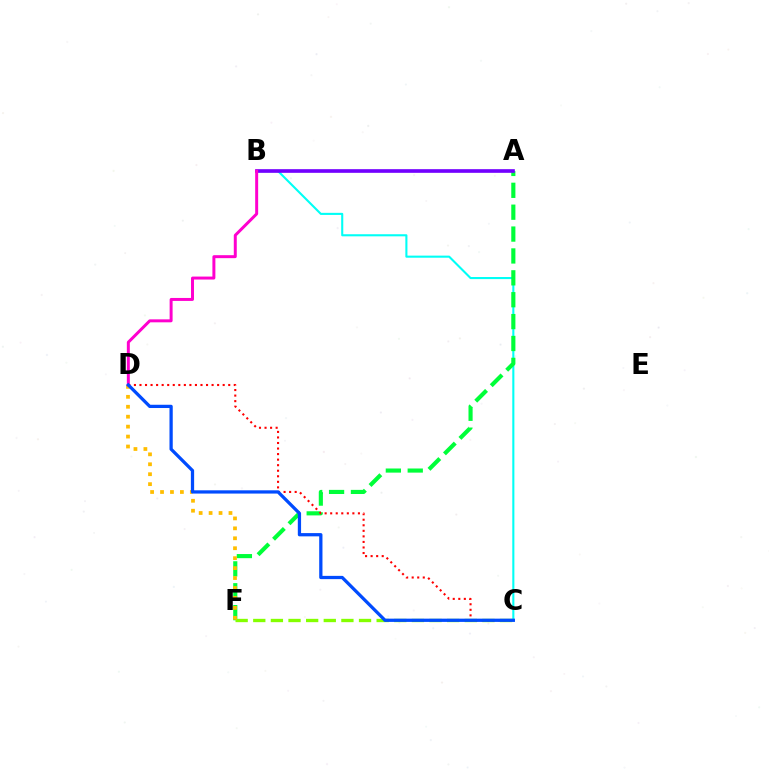{('B', 'C'): [{'color': '#00fff6', 'line_style': 'solid', 'thickness': 1.51}], ('A', 'F'): [{'color': '#00ff39', 'line_style': 'dashed', 'thickness': 2.97}], ('C', 'F'): [{'color': '#84ff00', 'line_style': 'dashed', 'thickness': 2.39}], ('C', 'D'): [{'color': '#ff0000', 'line_style': 'dotted', 'thickness': 1.51}, {'color': '#004bff', 'line_style': 'solid', 'thickness': 2.35}], ('D', 'F'): [{'color': '#ffbd00', 'line_style': 'dotted', 'thickness': 2.7}], ('A', 'B'): [{'color': '#7200ff', 'line_style': 'solid', 'thickness': 2.63}], ('B', 'D'): [{'color': '#ff00cf', 'line_style': 'solid', 'thickness': 2.14}]}